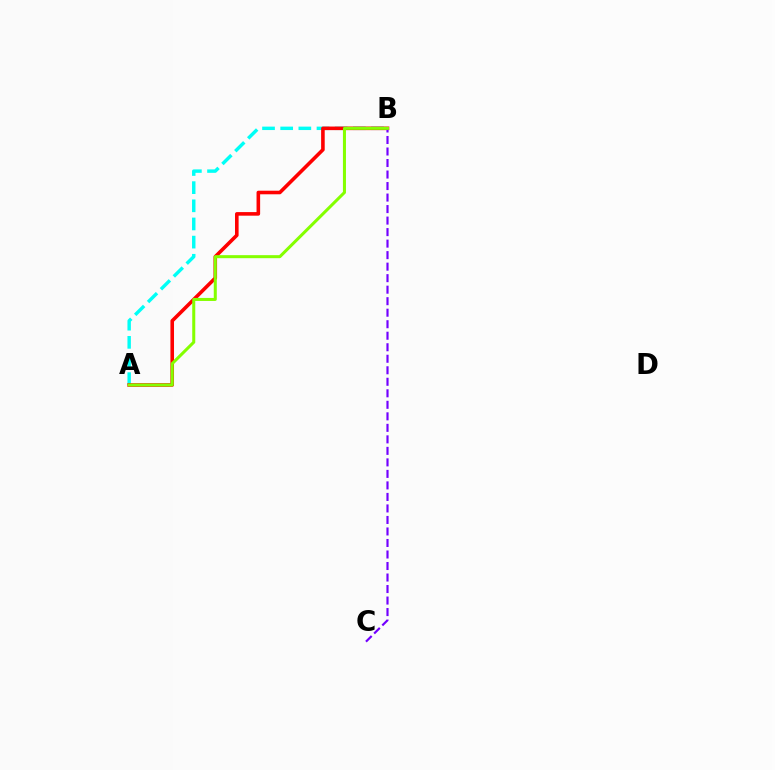{('A', 'B'): [{'color': '#00fff6', 'line_style': 'dashed', 'thickness': 2.47}, {'color': '#ff0000', 'line_style': 'solid', 'thickness': 2.58}, {'color': '#84ff00', 'line_style': 'solid', 'thickness': 2.18}], ('B', 'C'): [{'color': '#7200ff', 'line_style': 'dashed', 'thickness': 1.56}]}